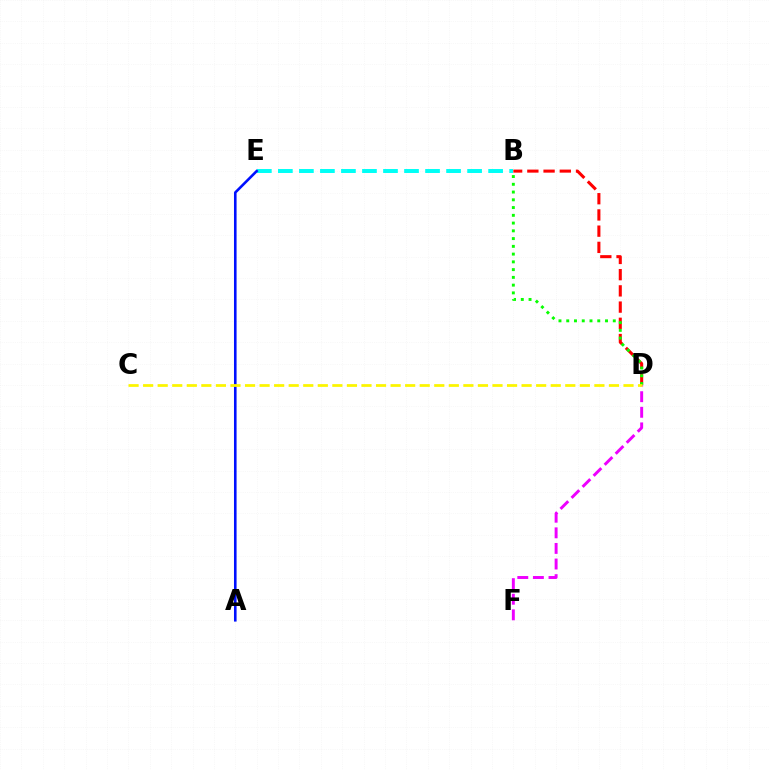{('B', 'E'): [{'color': '#00fff6', 'line_style': 'dashed', 'thickness': 2.86}], ('A', 'E'): [{'color': '#0010ff', 'line_style': 'solid', 'thickness': 1.87}], ('B', 'D'): [{'color': '#ff0000', 'line_style': 'dashed', 'thickness': 2.2}, {'color': '#08ff00', 'line_style': 'dotted', 'thickness': 2.11}], ('D', 'F'): [{'color': '#ee00ff', 'line_style': 'dashed', 'thickness': 2.12}], ('C', 'D'): [{'color': '#fcf500', 'line_style': 'dashed', 'thickness': 1.98}]}